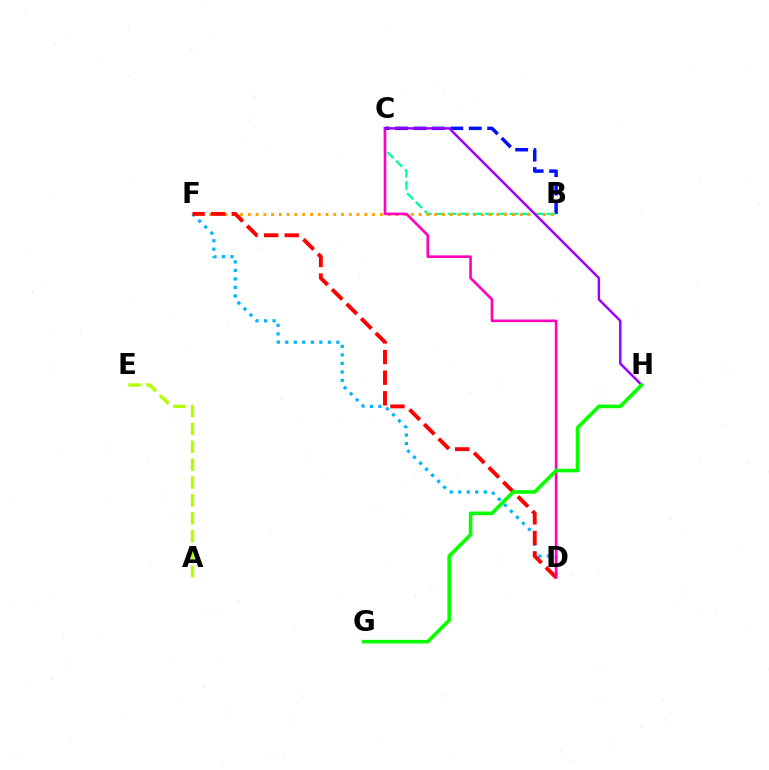{('D', 'F'): [{'color': '#00b5ff', 'line_style': 'dotted', 'thickness': 2.31}, {'color': '#ff0000', 'line_style': 'dashed', 'thickness': 2.8}], ('B', 'C'): [{'color': '#0010ff', 'line_style': 'dashed', 'thickness': 2.5}, {'color': '#00ff9d', 'line_style': 'dashed', 'thickness': 1.68}], ('B', 'F'): [{'color': '#ffa500', 'line_style': 'dotted', 'thickness': 2.11}], ('A', 'E'): [{'color': '#b3ff00', 'line_style': 'dashed', 'thickness': 2.43}], ('C', 'D'): [{'color': '#ff00bd', 'line_style': 'solid', 'thickness': 1.9}], ('C', 'H'): [{'color': '#9b00ff', 'line_style': 'solid', 'thickness': 1.75}], ('G', 'H'): [{'color': '#08ff00', 'line_style': 'solid', 'thickness': 2.6}]}